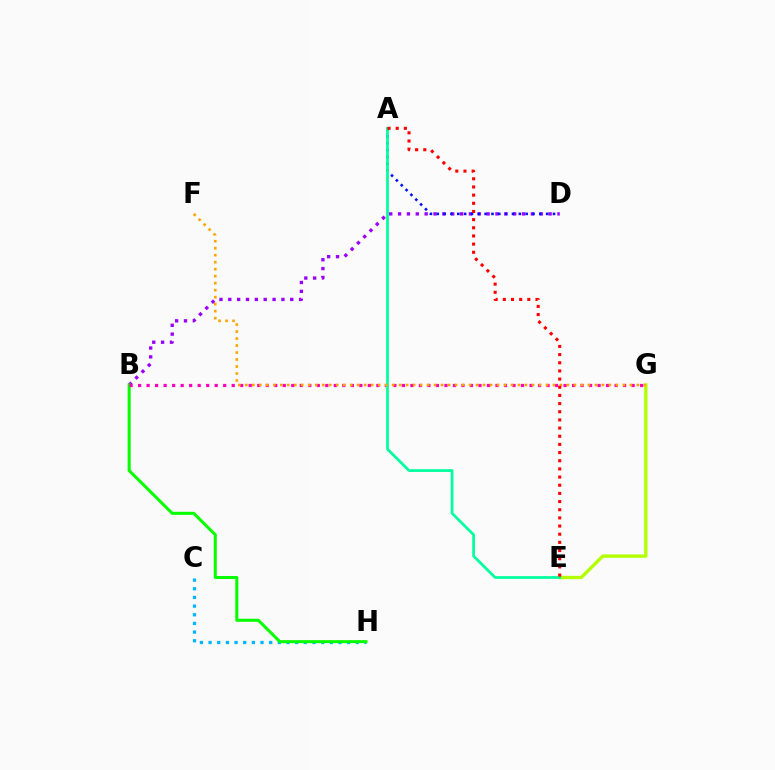{('B', 'D'): [{'color': '#9b00ff', 'line_style': 'dotted', 'thickness': 2.41}], ('C', 'H'): [{'color': '#00b5ff', 'line_style': 'dotted', 'thickness': 2.35}], ('B', 'H'): [{'color': '#08ff00', 'line_style': 'solid', 'thickness': 2.19}], ('E', 'G'): [{'color': '#b3ff00', 'line_style': 'solid', 'thickness': 2.41}], ('A', 'D'): [{'color': '#0010ff', 'line_style': 'dotted', 'thickness': 1.86}], ('B', 'G'): [{'color': '#ff00bd', 'line_style': 'dotted', 'thickness': 2.31}], ('A', 'E'): [{'color': '#00ff9d', 'line_style': 'solid', 'thickness': 1.97}, {'color': '#ff0000', 'line_style': 'dotted', 'thickness': 2.22}], ('F', 'G'): [{'color': '#ffa500', 'line_style': 'dotted', 'thickness': 1.9}]}